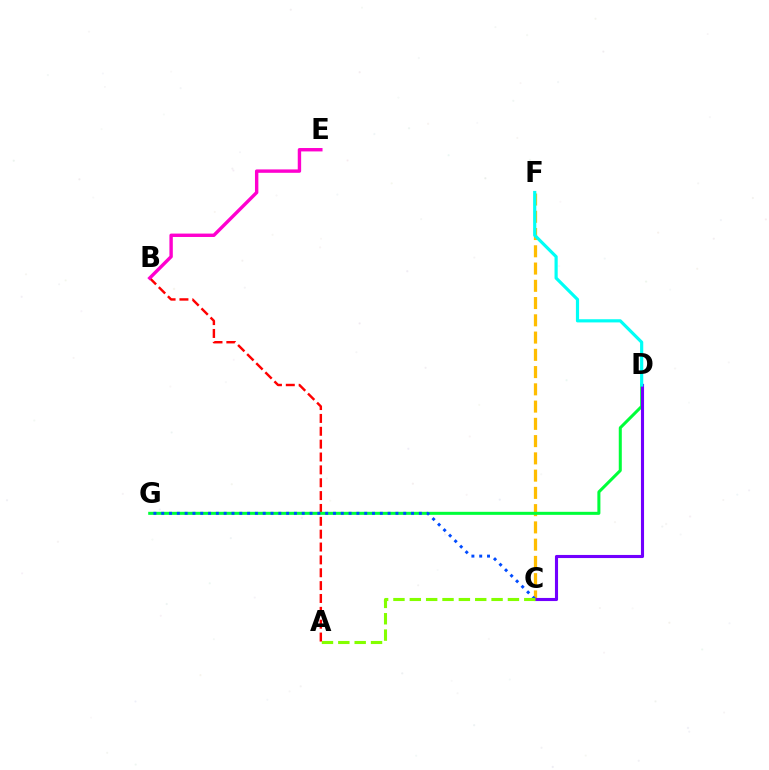{('C', 'F'): [{'color': '#ffbd00', 'line_style': 'dashed', 'thickness': 2.34}], ('A', 'B'): [{'color': '#ff0000', 'line_style': 'dashed', 'thickness': 1.75}], ('B', 'E'): [{'color': '#ff00cf', 'line_style': 'solid', 'thickness': 2.45}], ('D', 'G'): [{'color': '#00ff39', 'line_style': 'solid', 'thickness': 2.18}], ('C', 'G'): [{'color': '#004bff', 'line_style': 'dotted', 'thickness': 2.12}], ('C', 'D'): [{'color': '#7200ff', 'line_style': 'solid', 'thickness': 2.23}], ('A', 'C'): [{'color': '#84ff00', 'line_style': 'dashed', 'thickness': 2.22}], ('D', 'F'): [{'color': '#00fff6', 'line_style': 'solid', 'thickness': 2.29}]}